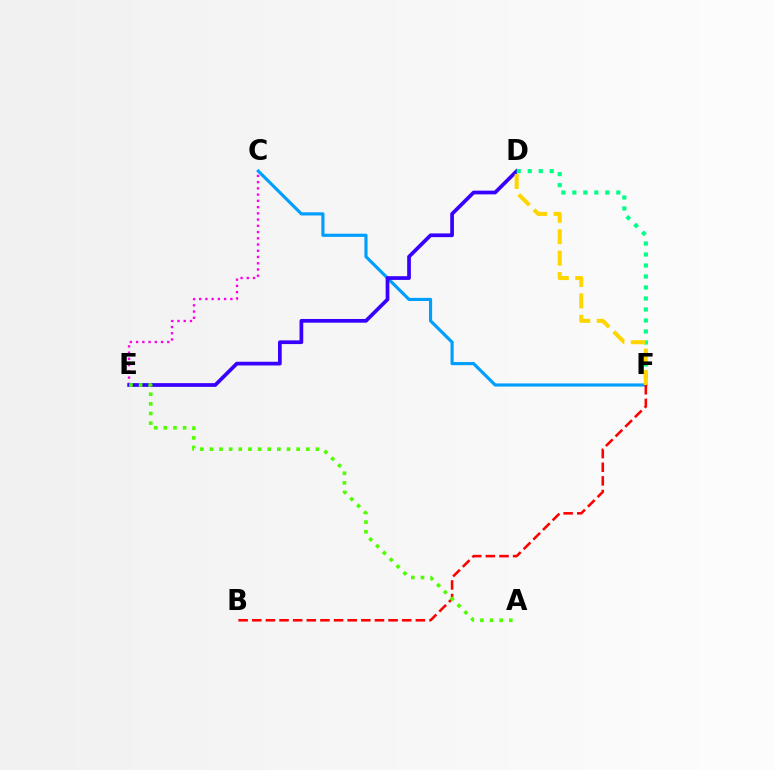{('C', 'E'): [{'color': '#ff00ed', 'line_style': 'dotted', 'thickness': 1.7}], ('C', 'F'): [{'color': '#009eff', 'line_style': 'solid', 'thickness': 2.27}], ('D', 'E'): [{'color': '#3700ff', 'line_style': 'solid', 'thickness': 2.68}], ('B', 'F'): [{'color': '#ff0000', 'line_style': 'dashed', 'thickness': 1.85}], ('A', 'E'): [{'color': '#4fff00', 'line_style': 'dotted', 'thickness': 2.62}], ('D', 'F'): [{'color': '#00ff86', 'line_style': 'dotted', 'thickness': 2.99}, {'color': '#ffd500', 'line_style': 'dashed', 'thickness': 2.91}]}